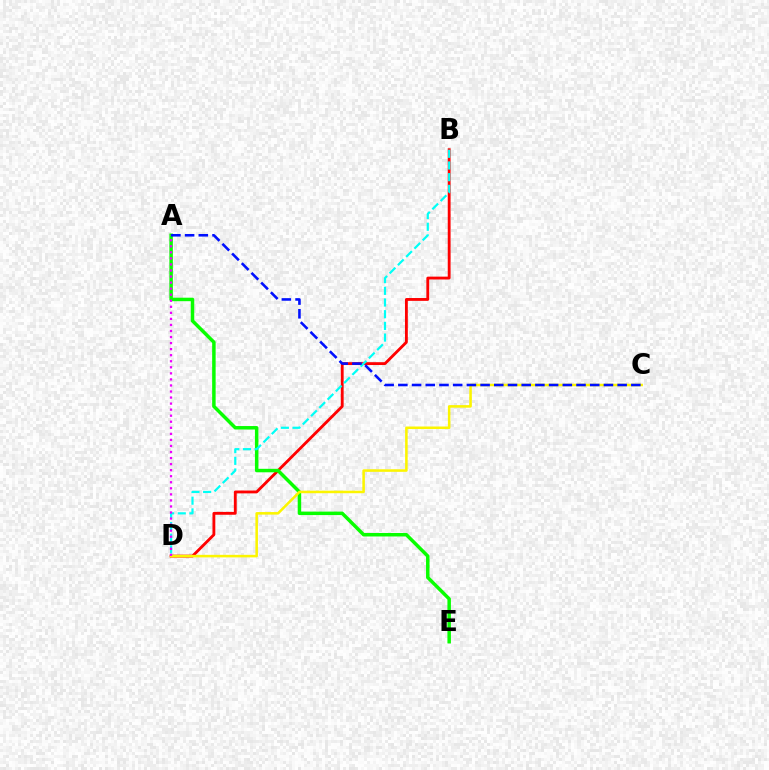{('B', 'D'): [{'color': '#ff0000', 'line_style': 'solid', 'thickness': 2.05}, {'color': '#00fff6', 'line_style': 'dashed', 'thickness': 1.59}], ('A', 'E'): [{'color': '#08ff00', 'line_style': 'solid', 'thickness': 2.51}], ('C', 'D'): [{'color': '#fcf500', 'line_style': 'solid', 'thickness': 1.84}], ('A', 'D'): [{'color': '#ee00ff', 'line_style': 'dotted', 'thickness': 1.64}], ('A', 'C'): [{'color': '#0010ff', 'line_style': 'dashed', 'thickness': 1.86}]}